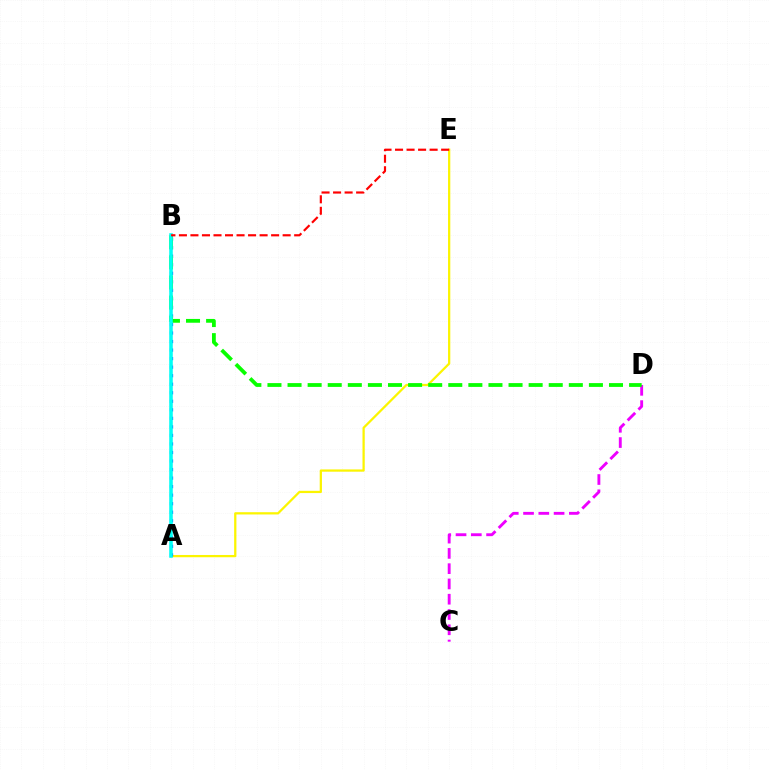{('C', 'D'): [{'color': '#ee00ff', 'line_style': 'dashed', 'thickness': 2.07}], ('A', 'E'): [{'color': '#fcf500', 'line_style': 'solid', 'thickness': 1.62}], ('A', 'B'): [{'color': '#0010ff', 'line_style': 'dotted', 'thickness': 2.32}, {'color': '#00fff6', 'line_style': 'solid', 'thickness': 2.55}], ('B', 'D'): [{'color': '#08ff00', 'line_style': 'dashed', 'thickness': 2.73}], ('B', 'E'): [{'color': '#ff0000', 'line_style': 'dashed', 'thickness': 1.57}]}